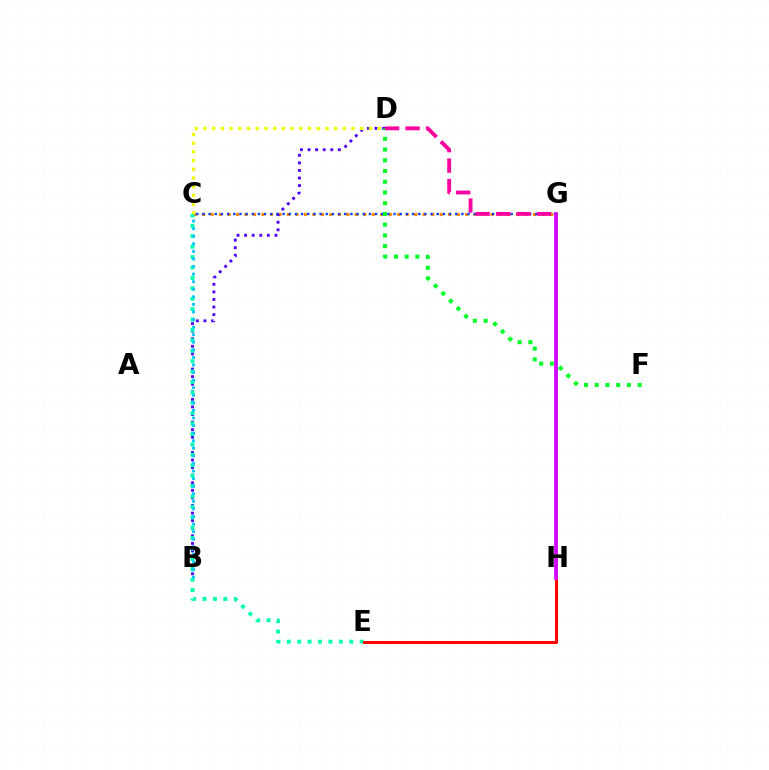{('C', 'G'): [{'color': '#ff8800', 'line_style': 'dotted', 'thickness': 2.31}, {'color': '#003fff', 'line_style': 'dotted', 'thickness': 1.67}], ('G', 'H'): [{'color': '#66ff00', 'line_style': 'solid', 'thickness': 2.2}, {'color': '#d600ff', 'line_style': 'solid', 'thickness': 2.68}], ('B', 'D'): [{'color': '#4f00ff', 'line_style': 'dotted', 'thickness': 2.06}], ('C', 'E'): [{'color': '#00ffaf', 'line_style': 'dotted', 'thickness': 2.83}], ('C', 'D'): [{'color': '#eeff00', 'line_style': 'dotted', 'thickness': 2.37}], ('B', 'C'): [{'color': '#00c7ff', 'line_style': 'dotted', 'thickness': 2.06}], ('E', 'H'): [{'color': '#ff0000', 'line_style': 'solid', 'thickness': 2.13}], ('D', 'F'): [{'color': '#00ff27', 'line_style': 'dotted', 'thickness': 2.92}], ('D', 'G'): [{'color': '#ff00a0', 'line_style': 'dashed', 'thickness': 2.78}]}